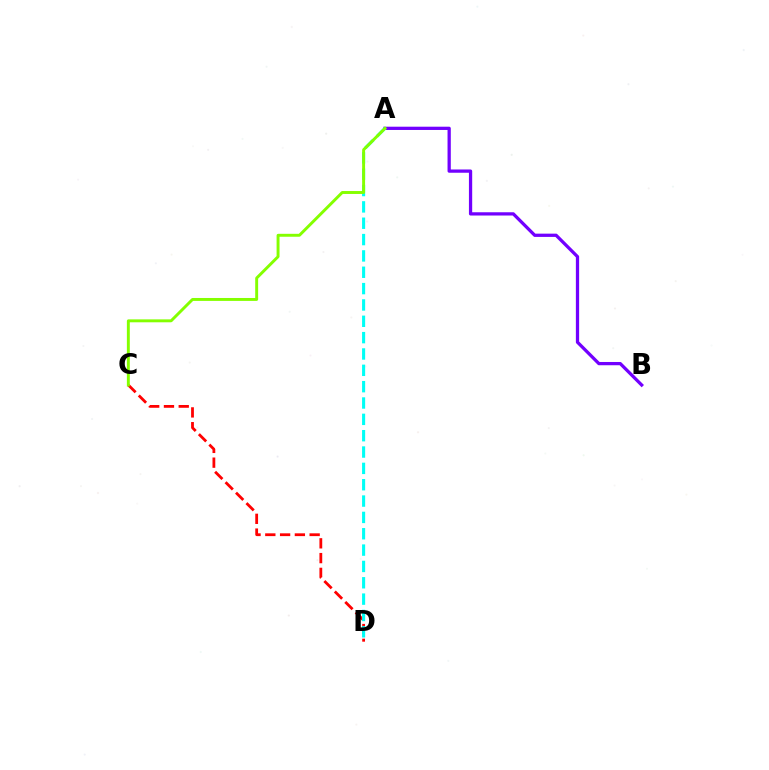{('A', 'B'): [{'color': '#7200ff', 'line_style': 'solid', 'thickness': 2.35}], ('C', 'D'): [{'color': '#ff0000', 'line_style': 'dashed', 'thickness': 2.01}], ('A', 'D'): [{'color': '#00fff6', 'line_style': 'dashed', 'thickness': 2.22}], ('A', 'C'): [{'color': '#84ff00', 'line_style': 'solid', 'thickness': 2.11}]}